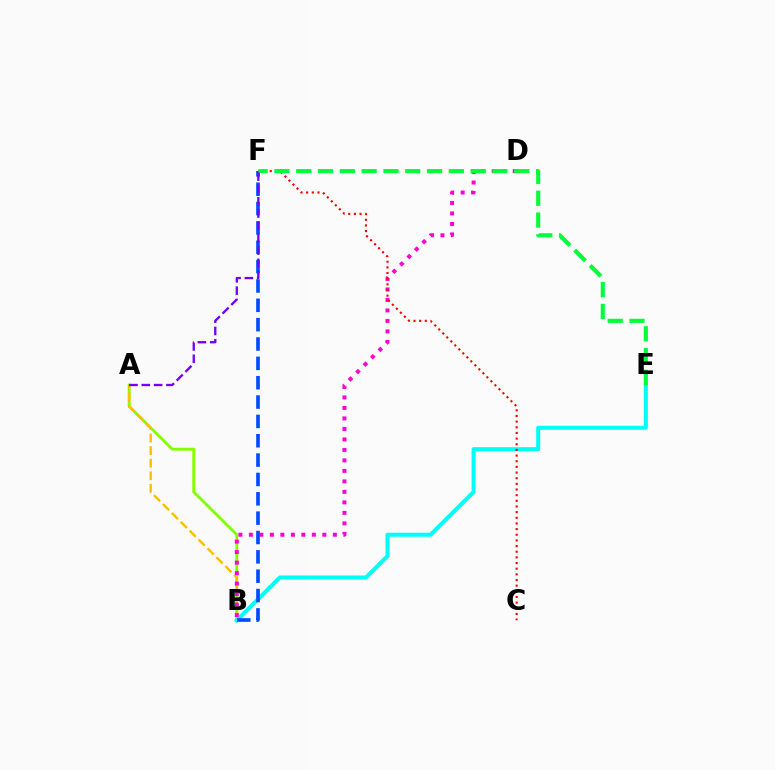{('A', 'B'): [{'color': '#84ff00', 'line_style': 'solid', 'thickness': 2.08}, {'color': '#ffbd00', 'line_style': 'dashed', 'thickness': 1.71}], ('B', 'E'): [{'color': '#00fff6', 'line_style': 'solid', 'thickness': 2.91}], ('B', 'D'): [{'color': '#ff00cf', 'line_style': 'dotted', 'thickness': 2.85}], ('B', 'F'): [{'color': '#004bff', 'line_style': 'dashed', 'thickness': 2.63}], ('C', 'F'): [{'color': '#ff0000', 'line_style': 'dotted', 'thickness': 1.54}], ('E', 'F'): [{'color': '#00ff39', 'line_style': 'dashed', 'thickness': 2.96}], ('A', 'F'): [{'color': '#7200ff', 'line_style': 'dashed', 'thickness': 1.67}]}